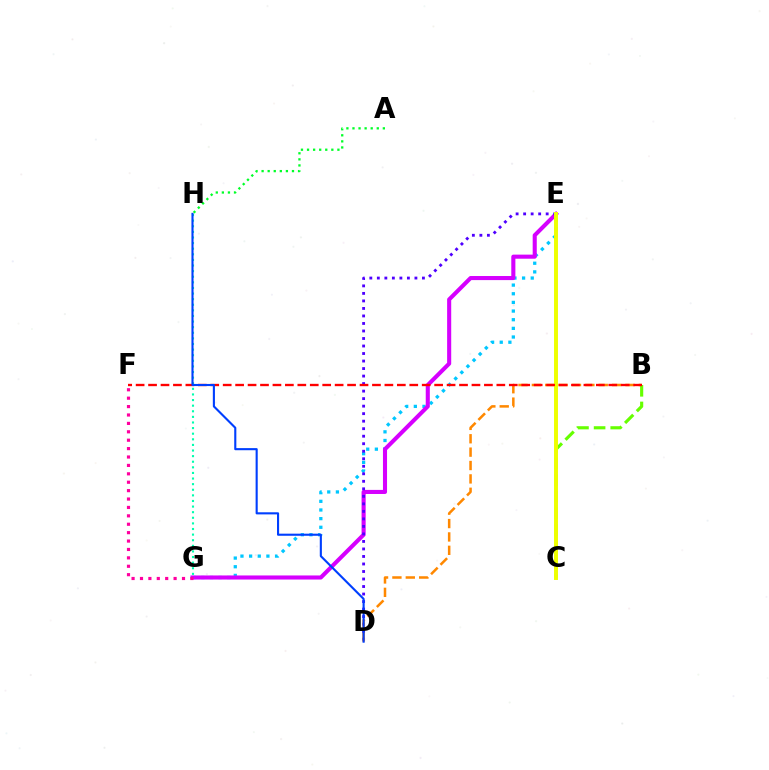{('B', 'C'): [{'color': '#66ff00', 'line_style': 'dashed', 'thickness': 2.26}], ('E', 'G'): [{'color': '#00c7ff', 'line_style': 'dotted', 'thickness': 2.35}, {'color': '#d600ff', 'line_style': 'solid', 'thickness': 2.94}], ('A', 'H'): [{'color': '#00ff27', 'line_style': 'dotted', 'thickness': 1.65}], ('F', 'G'): [{'color': '#ff00a0', 'line_style': 'dotted', 'thickness': 2.28}], ('D', 'E'): [{'color': '#4f00ff', 'line_style': 'dotted', 'thickness': 2.04}], ('B', 'D'): [{'color': '#ff8800', 'line_style': 'dashed', 'thickness': 1.82}], ('C', 'E'): [{'color': '#eeff00', 'line_style': 'solid', 'thickness': 2.83}], ('B', 'F'): [{'color': '#ff0000', 'line_style': 'dashed', 'thickness': 1.69}], ('G', 'H'): [{'color': '#00ffaf', 'line_style': 'dotted', 'thickness': 1.52}], ('D', 'H'): [{'color': '#003fff', 'line_style': 'solid', 'thickness': 1.52}]}